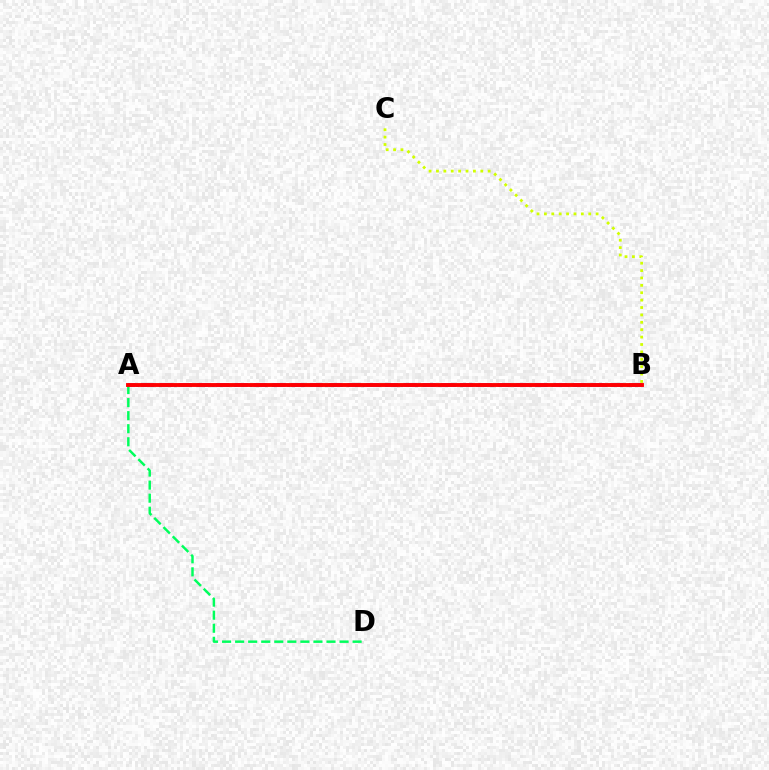{('A', 'B'): [{'color': '#b900ff', 'line_style': 'dashed', 'thickness': 2.55}, {'color': '#0074ff', 'line_style': 'dotted', 'thickness': 2.05}, {'color': '#ff0000', 'line_style': 'solid', 'thickness': 2.78}], ('B', 'C'): [{'color': '#d1ff00', 'line_style': 'dotted', 'thickness': 2.01}], ('A', 'D'): [{'color': '#00ff5c', 'line_style': 'dashed', 'thickness': 1.77}]}